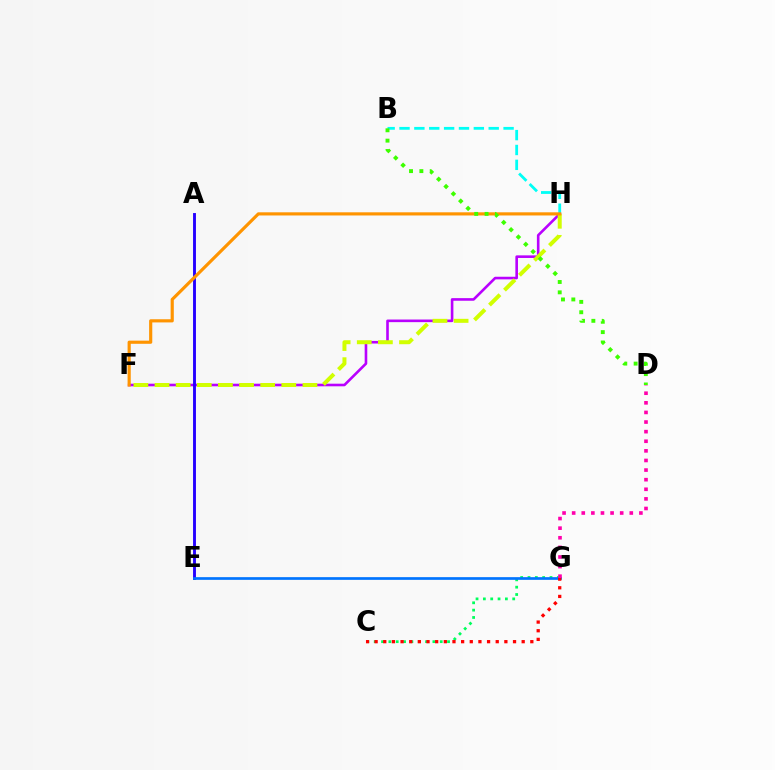{('F', 'H'): [{'color': '#b900ff', 'line_style': 'solid', 'thickness': 1.88}, {'color': '#d1ff00', 'line_style': 'dashed', 'thickness': 2.87}, {'color': '#ff9400', 'line_style': 'solid', 'thickness': 2.28}], ('C', 'G'): [{'color': '#00ff5c', 'line_style': 'dotted', 'thickness': 1.99}, {'color': '#ff0000', 'line_style': 'dotted', 'thickness': 2.35}], ('A', 'E'): [{'color': '#2500ff', 'line_style': 'solid', 'thickness': 2.08}], ('B', 'H'): [{'color': '#00fff6', 'line_style': 'dashed', 'thickness': 2.02}], ('E', 'G'): [{'color': '#0074ff', 'line_style': 'solid', 'thickness': 1.93}], ('B', 'D'): [{'color': '#3dff00', 'line_style': 'dotted', 'thickness': 2.81}], ('D', 'G'): [{'color': '#ff00ac', 'line_style': 'dotted', 'thickness': 2.61}]}